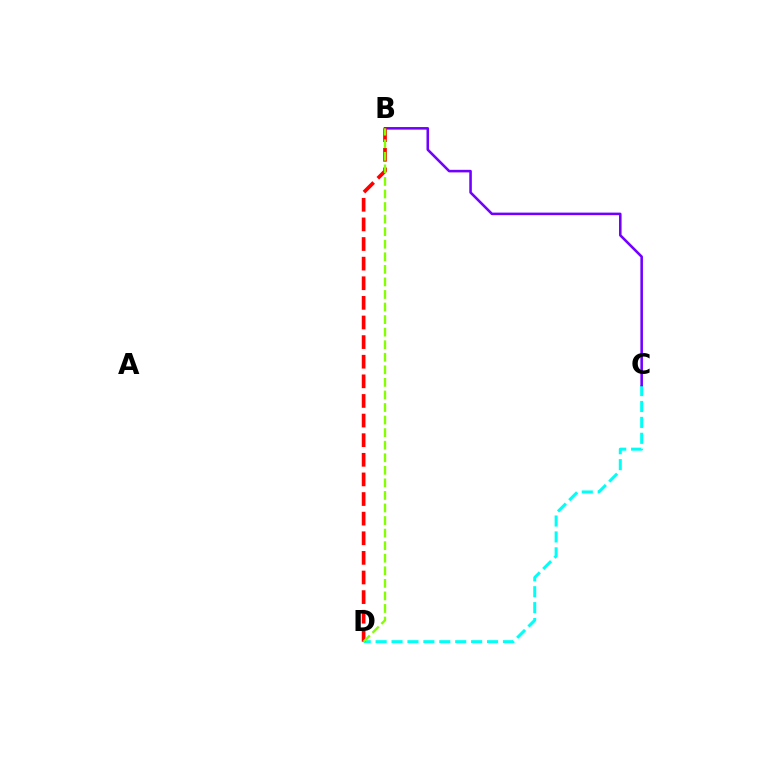{('C', 'D'): [{'color': '#00fff6', 'line_style': 'dashed', 'thickness': 2.16}], ('B', 'C'): [{'color': '#7200ff', 'line_style': 'solid', 'thickness': 1.85}], ('B', 'D'): [{'color': '#ff0000', 'line_style': 'dashed', 'thickness': 2.66}, {'color': '#84ff00', 'line_style': 'dashed', 'thickness': 1.71}]}